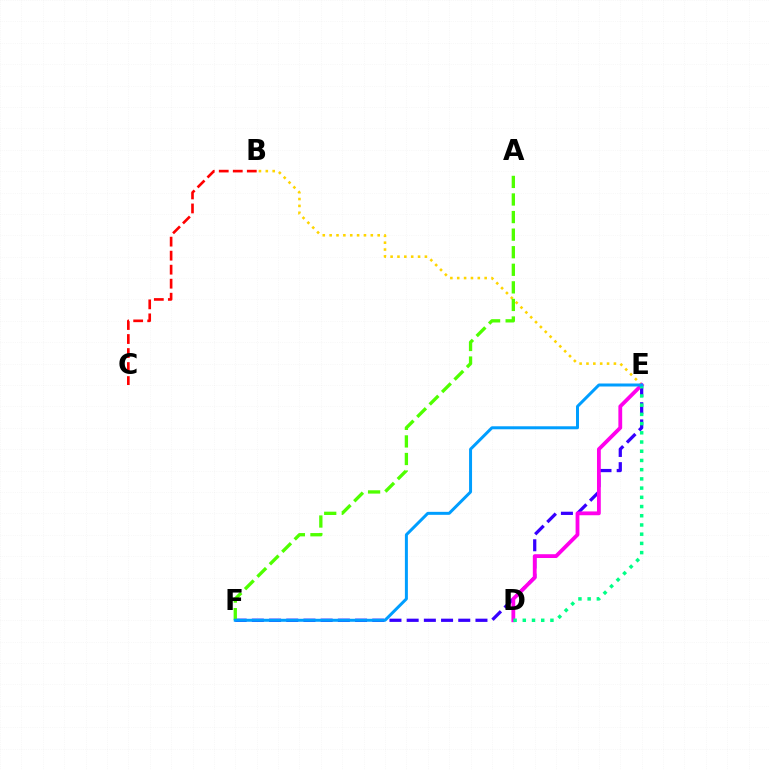{('B', 'C'): [{'color': '#ff0000', 'line_style': 'dashed', 'thickness': 1.9}], ('E', 'F'): [{'color': '#3700ff', 'line_style': 'dashed', 'thickness': 2.34}, {'color': '#009eff', 'line_style': 'solid', 'thickness': 2.15}], ('B', 'E'): [{'color': '#ffd500', 'line_style': 'dotted', 'thickness': 1.86}], ('D', 'E'): [{'color': '#ff00ed', 'line_style': 'solid', 'thickness': 2.74}, {'color': '#00ff86', 'line_style': 'dotted', 'thickness': 2.5}], ('A', 'F'): [{'color': '#4fff00', 'line_style': 'dashed', 'thickness': 2.39}]}